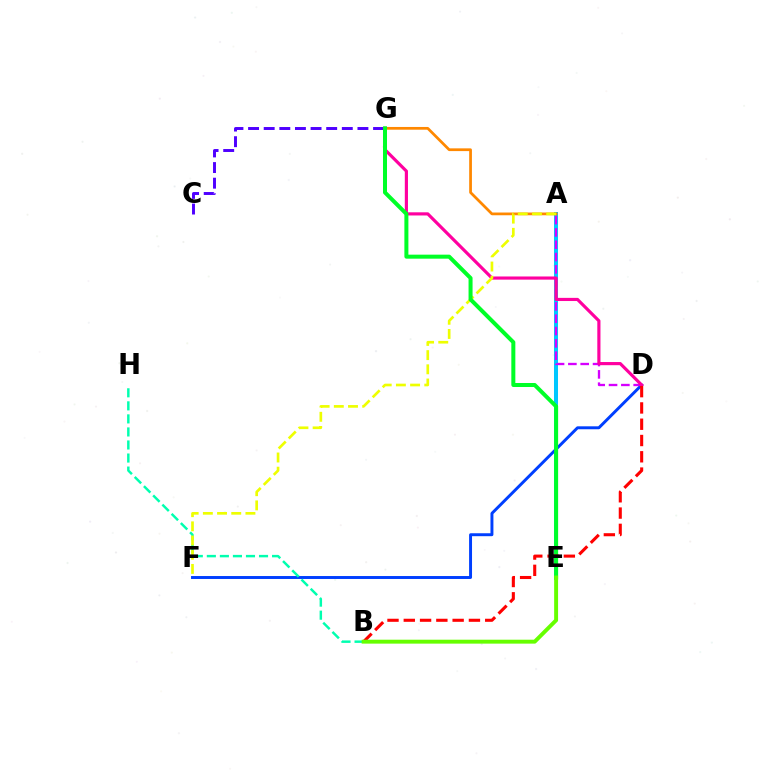{('A', 'E'): [{'color': '#00c7ff', 'line_style': 'solid', 'thickness': 2.89}], ('D', 'F'): [{'color': '#003fff', 'line_style': 'solid', 'thickness': 2.12}], ('A', 'D'): [{'color': '#d600ff', 'line_style': 'dashed', 'thickness': 1.68}], ('D', 'G'): [{'color': '#ff00a0', 'line_style': 'solid', 'thickness': 2.27}], ('C', 'G'): [{'color': '#4f00ff', 'line_style': 'dashed', 'thickness': 2.12}], ('B', 'H'): [{'color': '#00ffaf', 'line_style': 'dashed', 'thickness': 1.77}], ('A', 'G'): [{'color': '#ff8800', 'line_style': 'solid', 'thickness': 1.97}], ('A', 'F'): [{'color': '#eeff00', 'line_style': 'dashed', 'thickness': 1.93}], ('E', 'G'): [{'color': '#00ff27', 'line_style': 'solid', 'thickness': 2.89}], ('B', 'D'): [{'color': '#ff0000', 'line_style': 'dashed', 'thickness': 2.21}], ('B', 'E'): [{'color': '#66ff00', 'line_style': 'solid', 'thickness': 2.82}]}